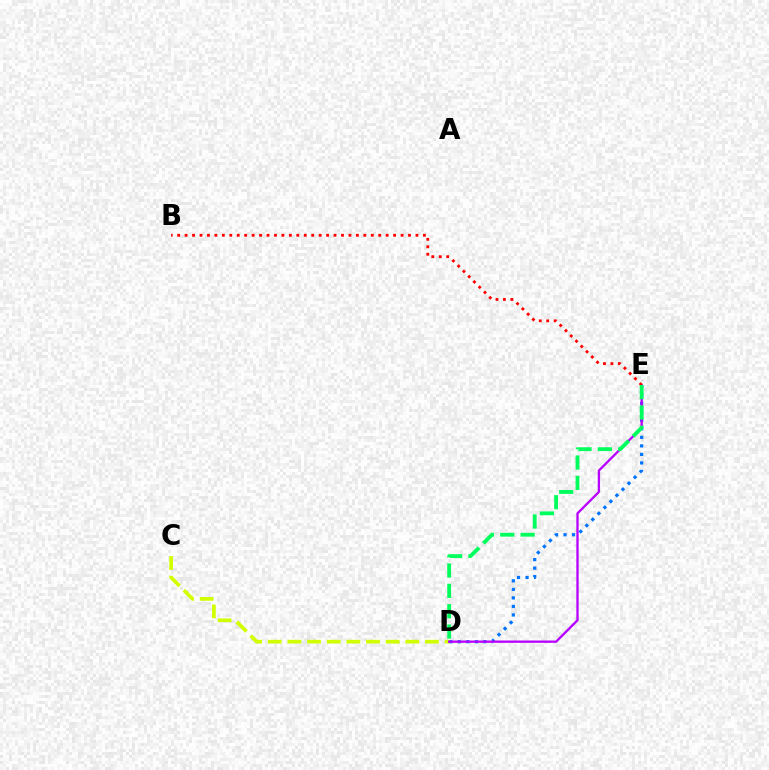{('D', 'E'): [{'color': '#0074ff', 'line_style': 'dotted', 'thickness': 2.32}, {'color': '#b900ff', 'line_style': 'solid', 'thickness': 1.67}, {'color': '#00ff5c', 'line_style': 'dashed', 'thickness': 2.76}], ('C', 'D'): [{'color': '#d1ff00', 'line_style': 'dashed', 'thickness': 2.67}], ('B', 'E'): [{'color': '#ff0000', 'line_style': 'dotted', 'thickness': 2.02}]}